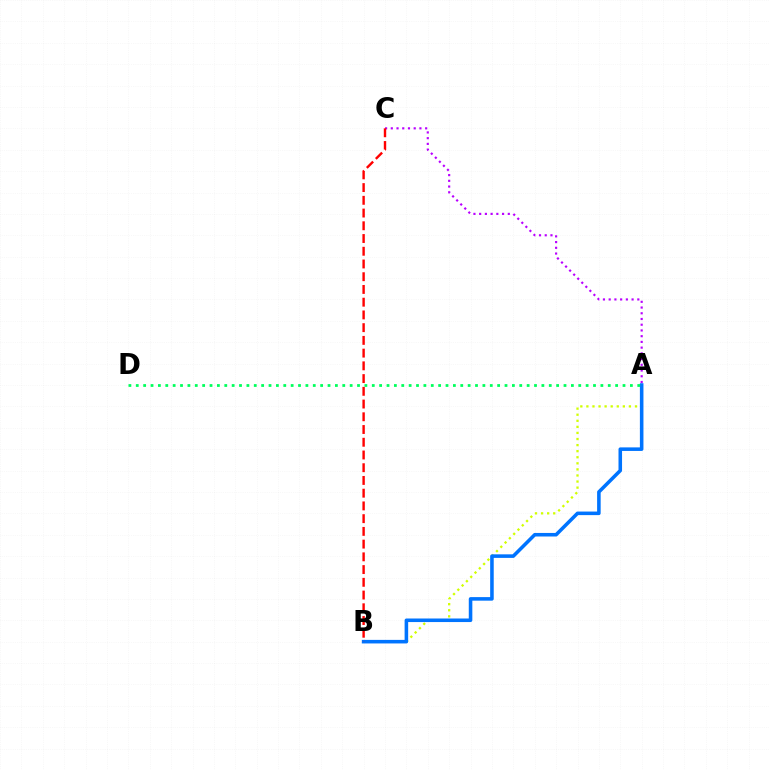{('A', 'B'): [{'color': '#d1ff00', 'line_style': 'dotted', 'thickness': 1.65}, {'color': '#0074ff', 'line_style': 'solid', 'thickness': 2.56}], ('A', 'C'): [{'color': '#b900ff', 'line_style': 'dotted', 'thickness': 1.56}], ('B', 'C'): [{'color': '#ff0000', 'line_style': 'dashed', 'thickness': 1.73}], ('A', 'D'): [{'color': '#00ff5c', 'line_style': 'dotted', 'thickness': 2.0}]}